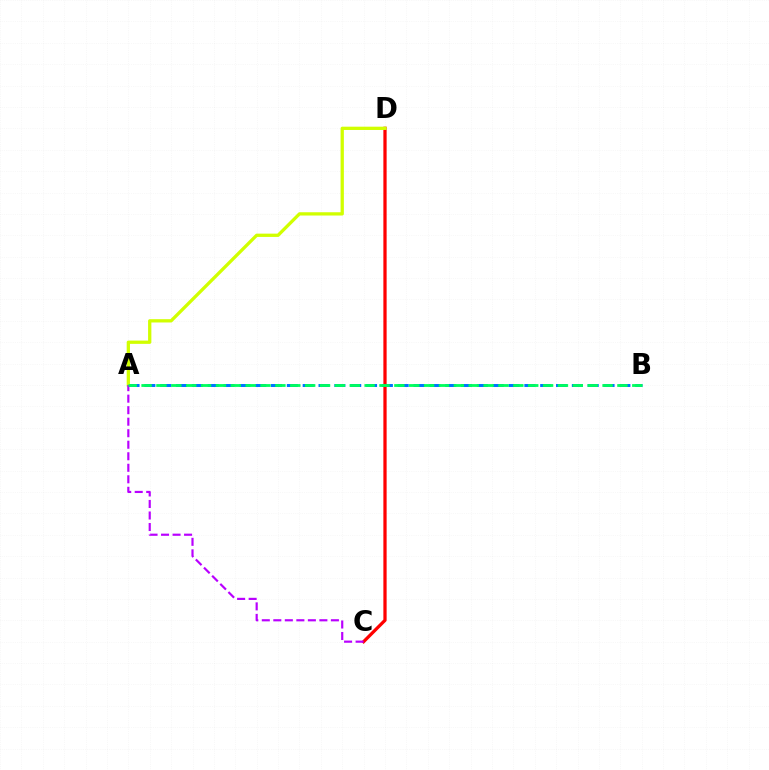{('A', 'B'): [{'color': '#0074ff', 'line_style': 'dashed', 'thickness': 2.15}, {'color': '#00ff5c', 'line_style': 'dashed', 'thickness': 2.02}], ('C', 'D'): [{'color': '#ff0000', 'line_style': 'solid', 'thickness': 2.35}], ('A', 'D'): [{'color': '#d1ff00', 'line_style': 'solid', 'thickness': 2.37}], ('A', 'C'): [{'color': '#b900ff', 'line_style': 'dashed', 'thickness': 1.56}]}